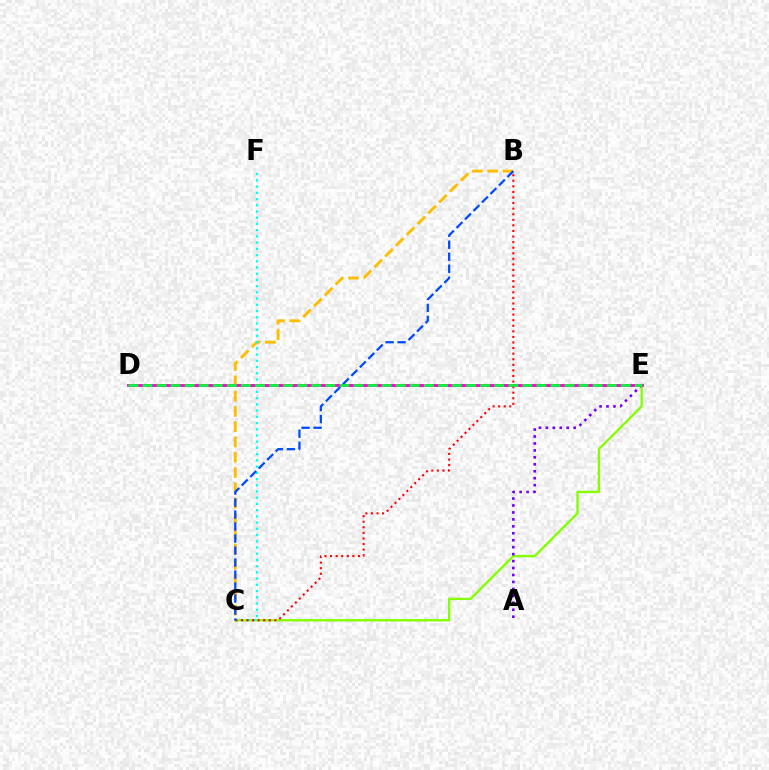{('C', 'E'): [{'color': '#84ff00', 'line_style': 'solid', 'thickness': 1.69}], ('A', 'E'): [{'color': '#7200ff', 'line_style': 'dotted', 'thickness': 1.89}], ('B', 'C'): [{'color': '#ffbd00', 'line_style': 'dashed', 'thickness': 2.08}, {'color': '#ff0000', 'line_style': 'dotted', 'thickness': 1.52}, {'color': '#004bff', 'line_style': 'dashed', 'thickness': 1.63}], ('D', 'E'): [{'color': '#ff00cf', 'line_style': 'solid', 'thickness': 2.05}, {'color': '#00ff39', 'line_style': 'dashed', 'thickness': 1.91}], ('C', 'F'): [{'color': '#00fff6', 'line_style': 'dotted', 'thickness': 1.69}]}